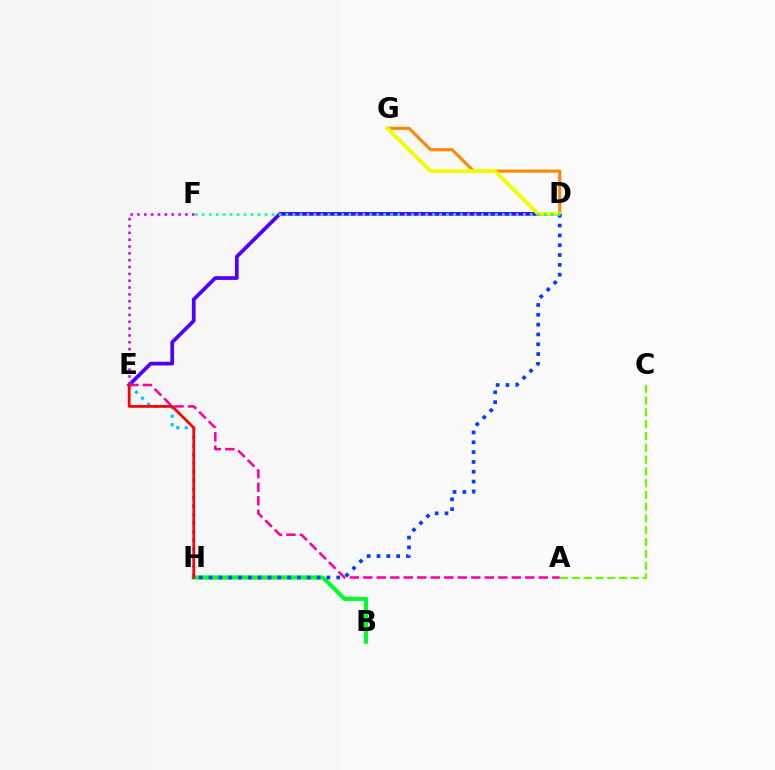{('D', 'E'): [{'color': '#4f00ff', 'line_style': 'solid', 'thickness': 2.69}], ('B', 'H'): [{'color': '#00ff27', 'line_style': 'solid', 'thickness': 2.96}], ('E', 'H'): [{'color': '#00c7ff', 'line_style': 'dotted', 'thickness': 2.33}, {'color': '#ff0000', 'line_style': 'solid', 'thickness': 1.98}], ('A', 'C'): [{'color': '#66ff00', 'line_style': 'dashed', 'thickness': 1.6}], ('A', 'E'): [{'color': '#ff00a0', 'line_style': 'dashed', 'thickness': 1.83}], ('D', 'G'): [{'color': '#ff8800', 'line_style': 'solid', 'thickness': 2.24}, {'color': '#eeff00', 'line_style': 'solid', 'thickness': 2.72}], ('E', 'F'): [{'color': '#d600ff', 'line_style': 'dotted', 'thickness': 1.86}], ('D', 'H'): [{'color': '#003fff', 'line_style': 'dotted', 'thickness': 2.67}], ('D', 'F'): [{'color': '#00ffaf', 'line_style': 'dotted', 'thickness': 1.9}]}